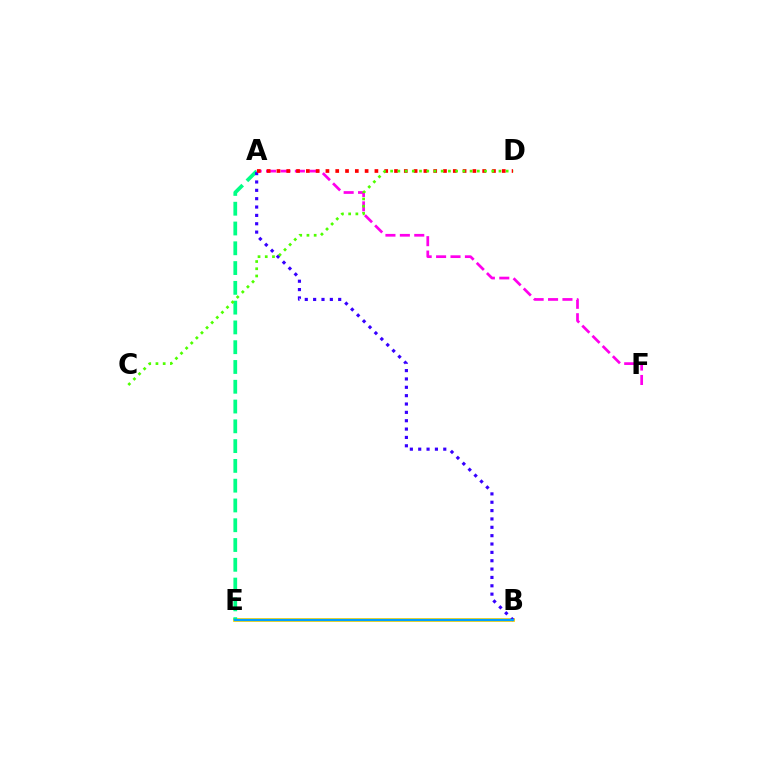{('B', 'E'): [{'color': '#ffd500', 'line_style': 'solid', 'thickness': 2.72}, {'color': '#009eff', 'line_style': 'solid', 'thickness': 1.64}], ('A', 'E'): [{'color': '#00ff86', 'line_style': 'dashed', 'thickness': 2.69}], ('A', 'B'): [{'color': '#3700ff', 'line_style': 'dotted', 'thickness': 2.27}], ('A', 'F'): [{'color': '#ff00ed', 'line_style': 'dashed', 'thickness': 1.96}], ('A', 'D'): [{'color': '#ff0000', 'line_style': 'dotted', 'thickness': 2.66}], ('C', 'D'): [{'color': '#4fff00', 'line_style': 'dotted', 'thickness': 1.96}]}